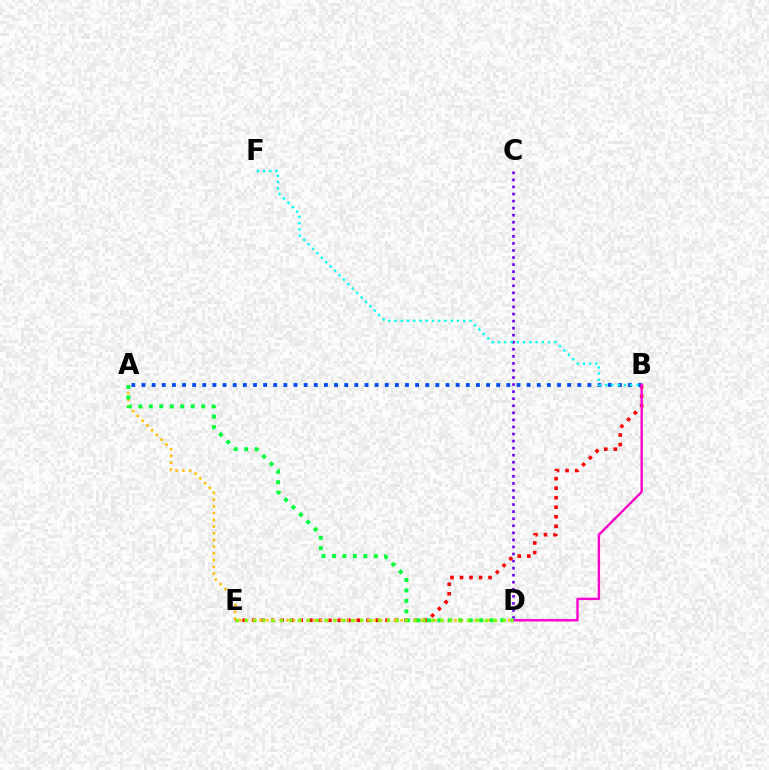{('B', 'E'): [{'color': '#ff0000', 'line_style': 'dotted', 'thickness': 2.59}], ('A', 'B'): [{'color': '#004bff', 'line_style': 'dotted', 'thickness': 2.75}], ('C', 'D'): [{'color': '#7200ff', 'line_style': 'dotted', 'thickness': 1.92}], ('A', 'D'): [{'color': '#ffbd00', 'line_style': 'dotted', 'thickness': 1.83}, {'color': '#00ff39', 'line_style': 'dotted', 'thickness': 2.84}], ('B', 'D'): [{'color': '#ff00cf', 'line_style': 'solid', 'thickness': 1.73}], ('D', 'E'): [{'color': '#84ff00', 'line_style': 'dotted', 'thickness': 2.42}], ('B', 'F'): [{'color': '#00fff6', 'line_style': 'dotted', 'thickness': 1.7}]}